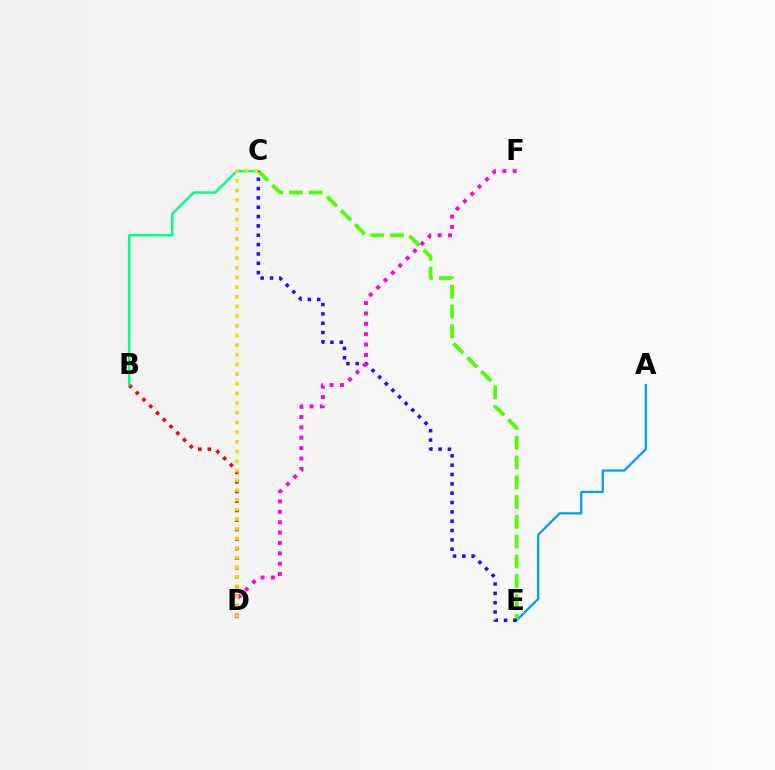{('B', 'D'): [{'color': '#ff0000', 'line_style': 'dotted', 'thickness': 2.59}], ('A', 'E'): [{'color': '#009eff', 'line_style': 'solid', 'thickness': 1.65}], ('B', 'C'): [{'color': '#00ff86', 'line_style': 'solid', 'thickness': 1.77}], ('C', 'E'): [{'color': '#4fff00', 'line_style': 'dashed', 'thickness': 2.69}, {'color': '#3700ff', 'line_style': 'dotted', 'thickness': 2.54}], ('D', 'F'): [{'color': '#ff00ed', 'line_style': 'dotted', 'thickness': 2.82}], ('C', 'D'): [{'color': '#ffd500', 'line_style': 'dotted', 'thickness': 2.63}]}